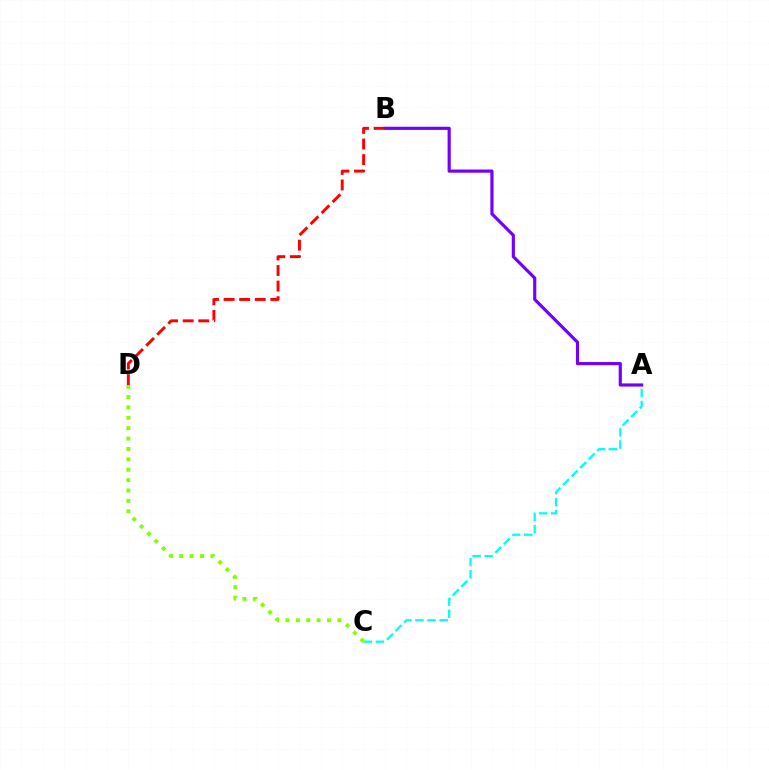{('A', 'C'): [{'color': '#00fff6', 'line_style': 'dashed', 'thickness': 1.64}], ('C', 'D'): [{'color': '#84ff00', 'line_style': 'dotted', 'thickness': 2.82}], ('A', 'B'): [{'color': '#7200ff', 'line_style': 'solid', 'thickness': 2.28}], ('B', 'D'): [{'color': '#ff0000', 'line_style': 'dashed', 'thickness': 2.12}]}